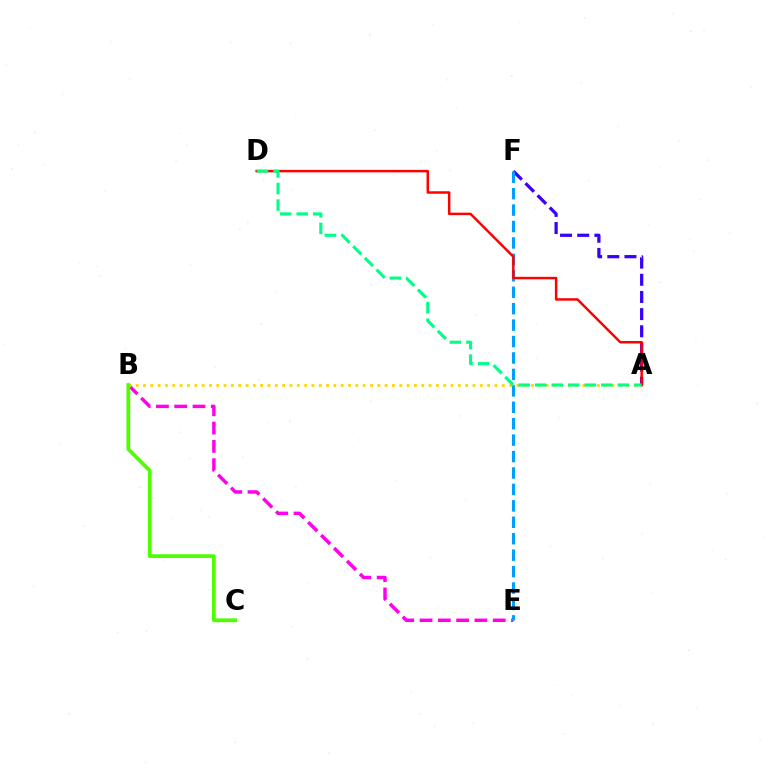{('A', 'F'): [{'color': '#3700ff', 'line_style': 'dashed', 'thickness': 2.33}], ('B', 'E'): [{'color': '#ff00ed', 'line_style': 'dashed', 'thickness': 2.48}], ('E', 'F'): [{'color': '#009eff', 'line_style': 'dashed', 'thickness': 2.23}], ('A', 'B'): [{'color': '#ffd500', 'line_style': 'dotted', 'thickness': 1.99}], ('A', 'D'): [{'color': '#ff0000', 'line_style': 'solid', 'thickness': 1.78}, {'color': '#00ff86', 'line_style': 'dashed', 'thickness': 2.24}], ('B', 'C'): [{'color': '#4fff00', 'line_style': 'solid', 'thickness': 2.71}]}